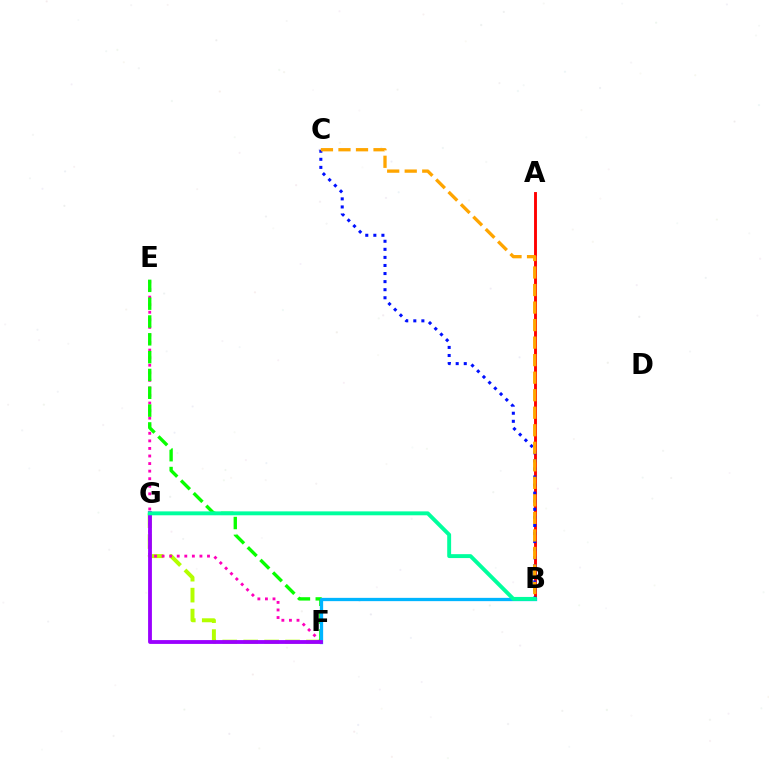{('A', 'B'): [{'color': '#ff0000', 'line_style': 'solid', 'thickness': 2.08}], ('F', 'G'): [{'color': '#b3ff00', 'line_style': 'dashed', 'thickness': 2.85}, {'color': '#9b00ff', 'line_style': 'solid', 'thickness': 2.75}], ('E', 'F'): [{'color': '#ff00bd', 'line_style': 'dotted', 'thickness': 2.06}, {'color': '#08ff00', 'line_style': 'dashed', 'thickness': 2.42}], ('B', 'F'): [{'color': '#00b5ff', 'line_style': 'solid', 'thickness': 2.36}], ('B', 'C'): [{'color': '#0010ff', 'line_style': 'dotted', 'thickness': 2.19}, {'color': '#ffa500', 'line_style': 'dashed', 'thickness': 2.38}], ('B', 'G'): [{'color': '#00ff9d', 'line_style': 'solid', 'thickness': 2.81}]}